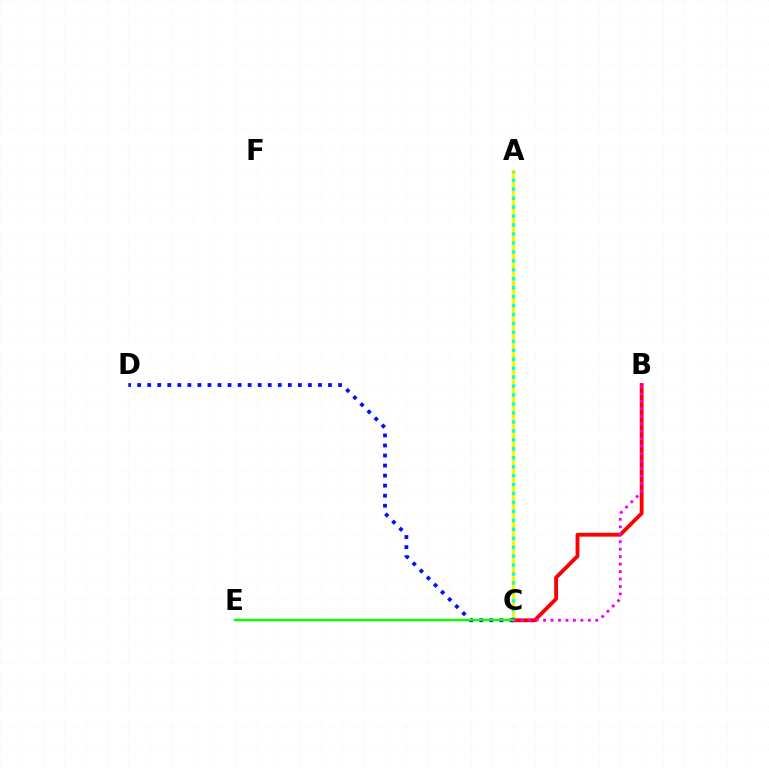{('A', 'C'): [{'color': '#fcf500', 'line_style': 'solid', 'thickness': 2.5}, {'color': '#00fff6', 'line_style': 'dotted', 'thickness': 2.43}], ('B', 'C'): [{'color': '#ff0000', 'line_style': 'solid', 'thickness': 2.76}, {'color': '#ee00ff', 'line_style': 'dotted', 'thickness': 2.03}], ('C', 'D'): [{'color': '#0010ff', 'line_style': 'dotted', 'thickness': 2.73}], ('C', 'E'): [{'color': '#08ff00', 'line_style': 'solid', 'thickness': 1.76}]}